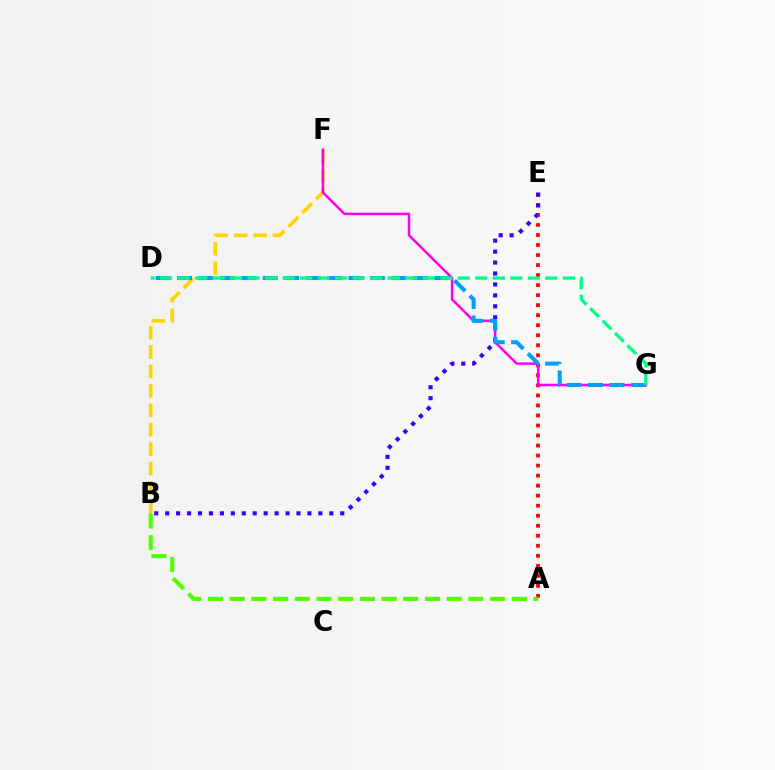{('A', 'E'): [{'color': '#ff0000', 'line_style': 'dotted', 'thickness': 2.72}], ('A', 'B'): [{'color': '#4fff00', 'line_style': 'dashed', 'thickness': 2.95}], ('B', 'F'): [{'color': '#ffd500', 'line_style': 'dashed', 'thickness': 2.64}], ('F', 'G'): [{'color': '#ff00ed', 'line_style': 'solid', 'thickness': 1.81}], ('B', 'E'): [{'color': '#3700ff', 'line_style': 'dotted', 'thickness': 2.97}], ('D', 'G'): [{'color': '#009eff', 'line_style': 'dashed', 'thickness': 2.91}, {'color': '#00ff86', 'line_style': 'dashed', 'thickness': 2.38}]}